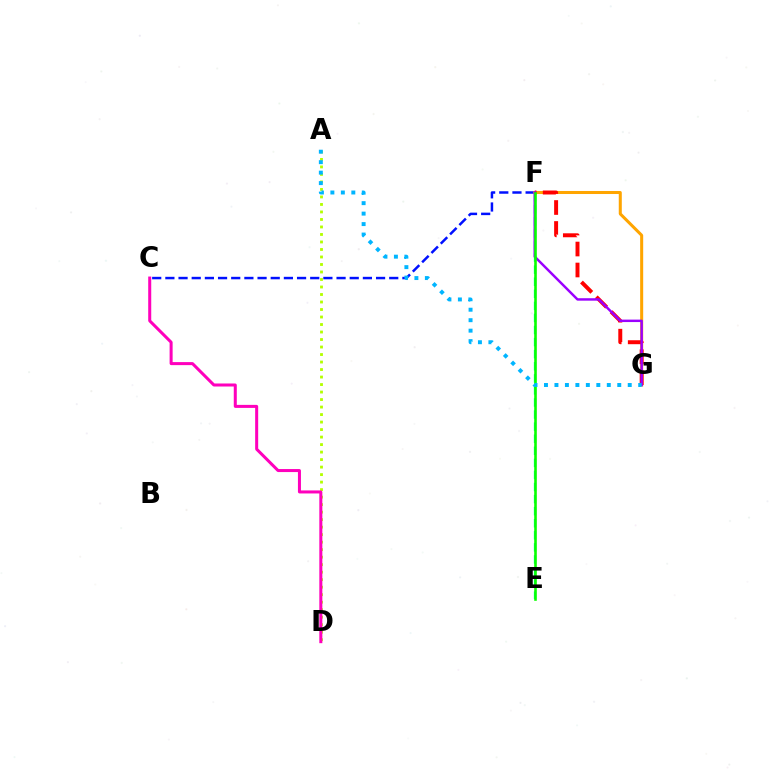{('C', 'F'): [{'color': '#0010ff', 'line_style': 'dashed', 'thickness': 1.79}], ('A', 'D'): [{'color': '#b3ff00', 'line_style': 'dotted', 'thickness': 2.04}], ('F', 'G'): [{'color': '#ffa500', 'line_style': 'solid', 'thickness': 2.18}, {'color': '#ff0000', 'line_style': 'dashed', 'thickness': 2.85}, {'color': '#9b00ff', 'line_style': 'solid', 'thickness': 1.77}], ('C', 'D'): [{'color': '#ff00bd', 'line_style': 'solid', 'thickness': 2.18}], ('E', 'F'): [{'color': '#00ff9d', 'line_style': 'dashed', 'thickness': 1.64}, {'color': '#08ff00', 'line_style': 'solid', 'thickness': 1.86}], ('A', 'G'): [{'color': '#00b5ff', 'line_style': 'dotted', 'thickness': 2.84}]}